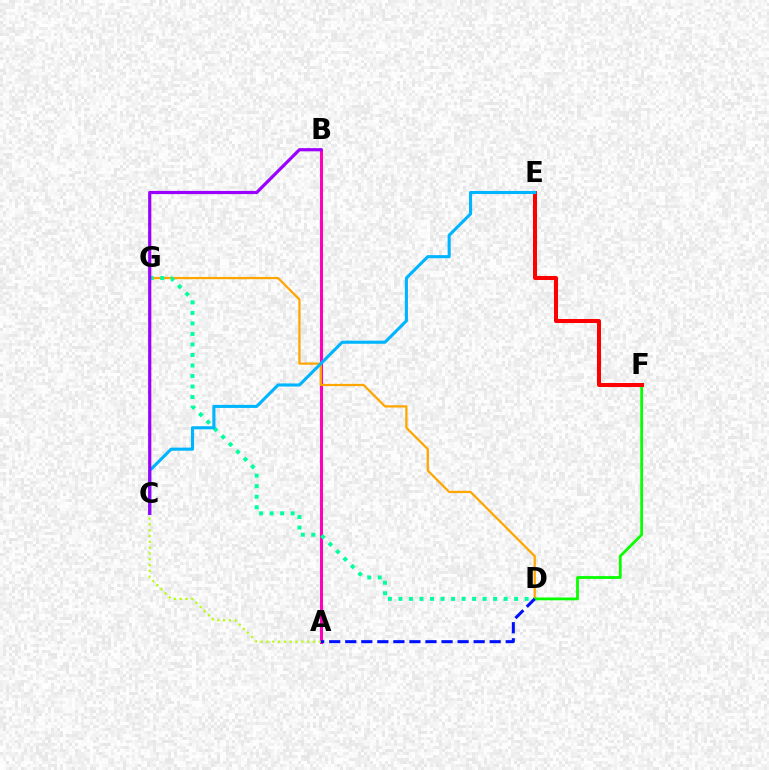{('A', 'B'): [{'color': '#ff00bd', 'line_style': 'solid', 'thickness': 2.19}], ('D', 'G'): [{'color': '#ffa500', 'line_style': 'solid', 'thickness': 1.62}, {'color': '#00ff9d', 'line_style': 'dotted', 'thickness': 2.86}], ('D', 'F'): [{'color': '#08ff00', 'line_style': 'solid', 'thickness': 2.01}], ('E', 'F'): [{'color': '#ff0000', 'line_style': 'solid', 'thickness': 2.9}], ('A', 'C'): [{'color': '#b3ff00', 'line_style': 'dotted', 'thickness': 1.58}], ('C', 'E'): [{'color': '#00b5ff', 'line_style': 'solid', 'thickness': 2.23}], ('A', 'D'): [{'color': '#0010ff', 'line_style': 'dashed', 'thickness': 2.18}], ('B', 'C'): [{'color': '#9b00ff', 'line_style': 'solid', 'thickness': 2.3}]}